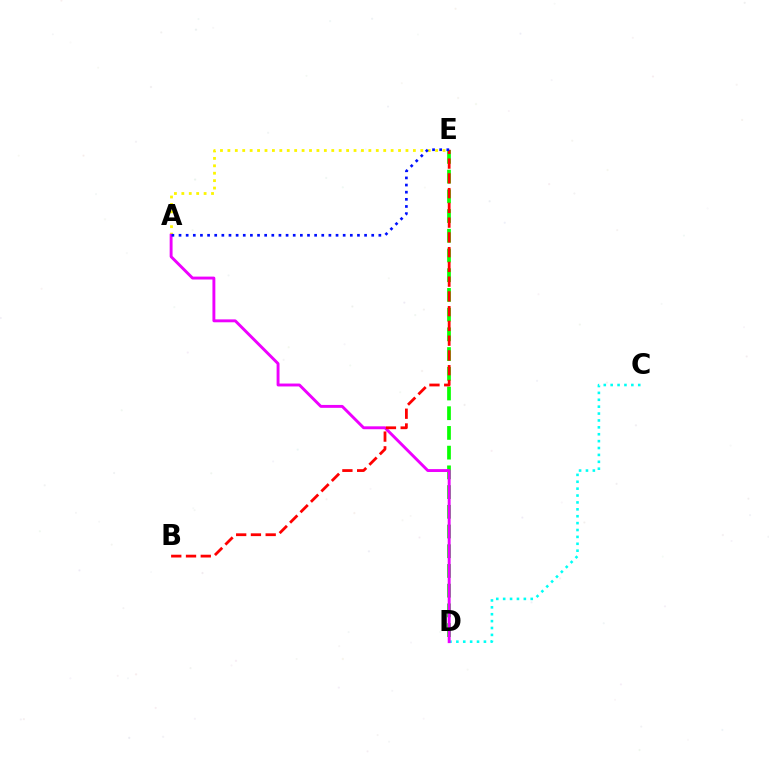{('C', 'D'): [{'color': '#00fff6', 'line_style': 'dotted', 'thickness': 1.87}], ('D', 'E'): [{'color': '#08ff00', 'line_style': 'dashed', 'thickness': 2.68}], ('A', 'E'): [{'color': '#fcf500', 'line_style': 'dotted', 'thickness': 2.02}, {'color': '#0010ff', 'line_style': 'dotted', 'thickness': 1.94}], ('A', 'D'): [{'color': '#ee00ff', 'line_style': 'solid', 'thickness': 2.09}], ('B', 'E'): [{'color': '#ff0000', 'line_style': 'dashed', 'thickness': 2.0}]}